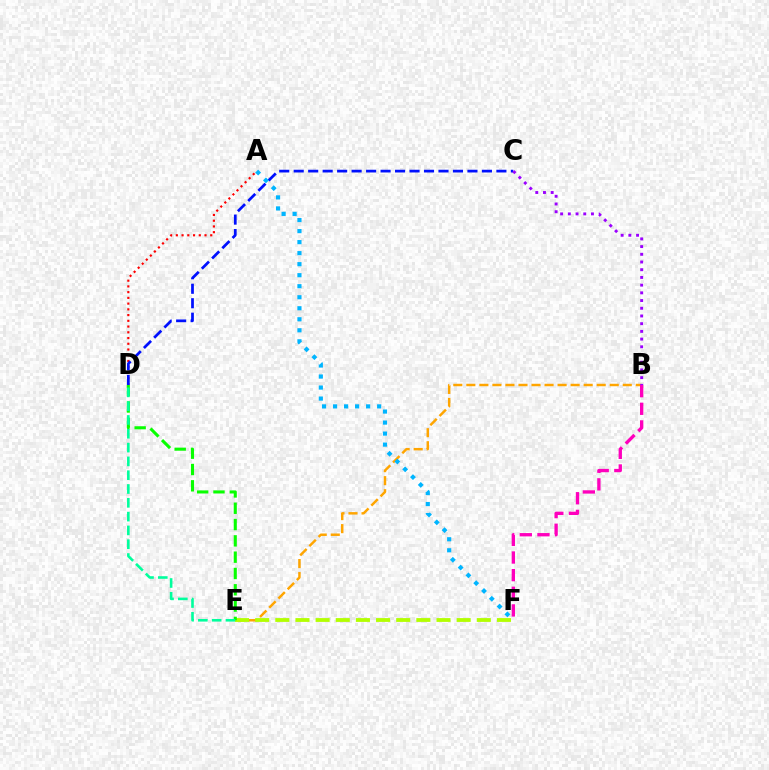{('B', 'E'): [{'color': '#ffa500', 'line_style': 'dashed', 'thickness': 1.77}], ('A', 'D'): [{'color': '#ff0000', 'line_style': 'dotted', 'thickness': 1.56}], ('E', 'F'): [{'color': '#b3ff00', 'line_style': 'dashed', 'thickness': 2.74}], ('D', 'E'): [{'color': '#08ff00', 'line_style': 'dashed', 'thickness': 2.22}, {'color': '#00ff9d', 'line_style': 'dashed', 'thickness': 1.88}], ('B', 'F'): [{'color': '#ff00bd', 'line_style': 'dashed', 'thickness': 2.4}], ('C', 'D'): [{'color': '#0010ff', 'line_style': 'dashed', 'thickness': 1.97}], ('A', 'F'): [{'color': '#00b5ff', 'line_style': 'dotted', 'thickness': 2.99}], ('B', 'C'): [{'color': '#9b00ff', 'line_style': 'dotted', 'thickness': 2.09}]}